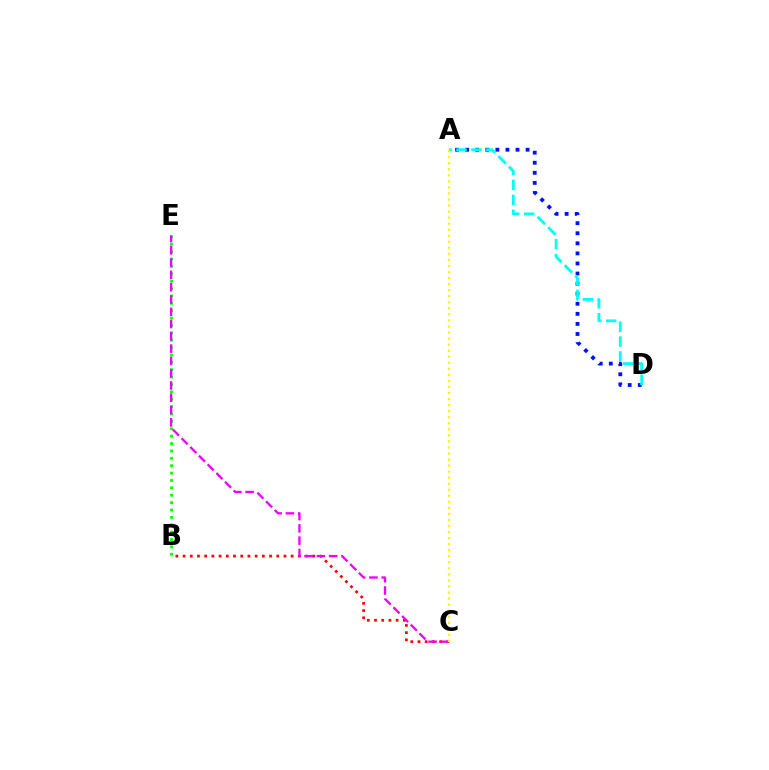{('A', 'D'): [{'color': '#0010ff', 'line_style': 'dotted', 'thickness': 2.74}, {'color': '#00fff6', 'line_style': 'dashed', 'thickness': 2.02}], ('B', 'C'): [{'color': '#ff0000', 'line_style': 'dotted', 'thickness': 1.96}], ('B', 'E'): [{'color': '#08ff00', 'line_style': 'dotted', 'thickness': 2.01}], ('C', 'E'): [{'color': '#ee00ff', 'line_style': 'dashed', 'thickness': 1.67}], ('A', 'C'): [{'color': '#fcf500', 'line_style': 'dotted', 'thickness': 1.64}]}